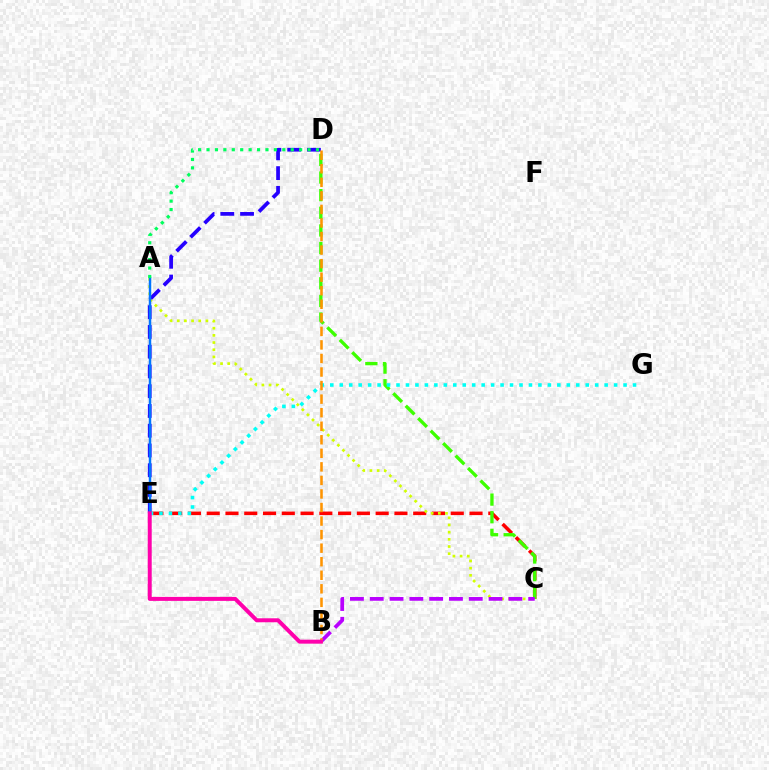{('C', 'E'): [{'color': '#ff0000', 'line_style': 'dashed', 'thickness': 2.55}], ('C', 'D'): [{'color': '#3dff00', 'line_style': 'dashed', 'thickness': 2.39}], ('D', 'E'): [{'color': '#2500ff', 'line_style': 'dashed', 'thickness': 2.68}], ('E', 'G'): [{'color': '#00fff6', 'line_style': 'dotted', 'thickness': 2.57}], ('A', 'C'): [{'color': '#d1ff00', 'line_style': 'dotted', 'thickness': 1.95}], ('B', 'C'): [{'color': '#b900ff', 'line_style': 'dashed', 'thickness': 2.69}], ('A', 'E'): [{'color': '#0074ff', 'line_style': 'solid', 'thickness': 1.78}], ('B', 'D'): [{'color': '#ff9400', 'line_style': 'dashed', 'thickness': 1.84}], ('B', 'E'): [{'color': '#ff00ac', 'line_style': 'solid', 'thickness': 2.87}], ('A', 'D'): [{'color': '#00ff5c', 'line_style': 'dotted', 'thickness': 2.29}]}